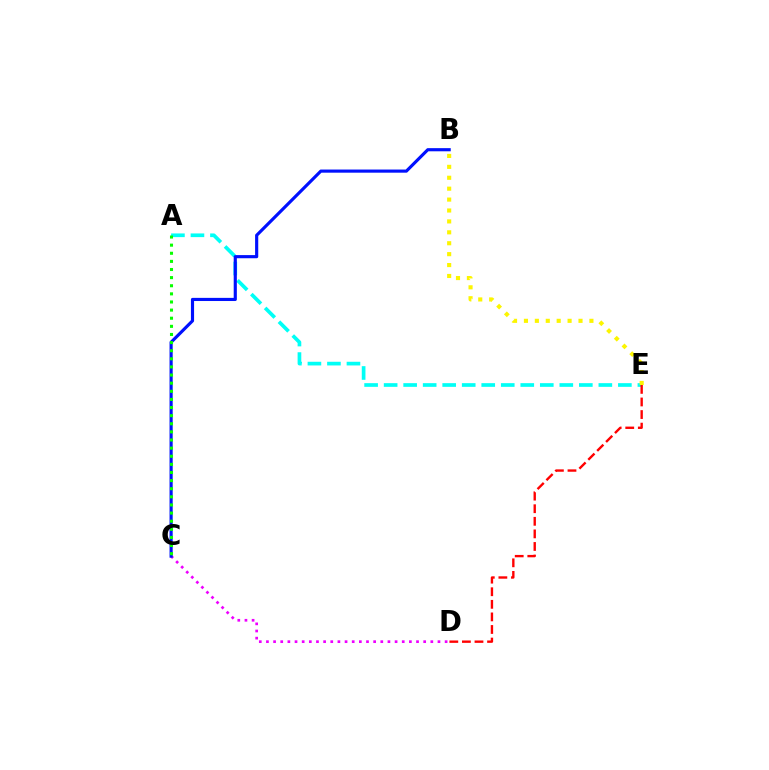{('A', 'E'): [{'color': '#00fff6', 'line_style': 'dashed', 'thickness': 2.65}], ('B', 'E'): [{'color': '#fcf500', 'line_style': 'dotted', 'thickness': 2.96}], ('D', 'E'): [{'color': '#ff0000', 'line_style': 'dashed', 'thickness': 1.71}], ('C', 'D'): [{'color': '#ee00ff', 'line_style': 'dotted', 'thickness': 1.94}], ('B', 'C'): [{'color': '#0010ff', 'line_style': 'solid', 'thickness': 2.27}], ('A', 'C'): [{'color': '#08ff00', 'line_style': 'dotted', 'thickness': 2.21}]}